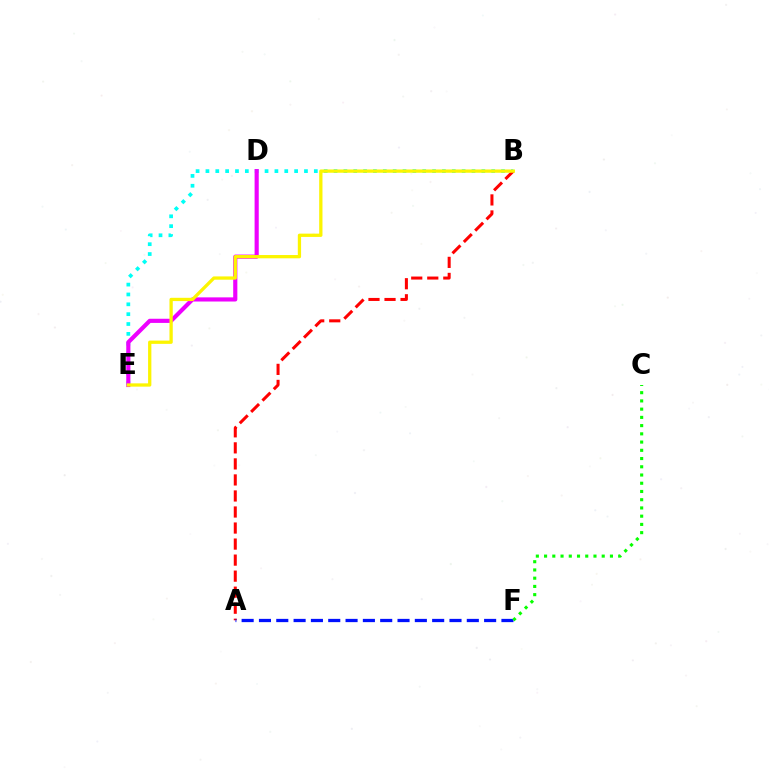{('B', 'E'): [{'color': '#00fff6', 'line_style': 'dotted', 'thickness': 2.68}, {'color': '#fcf500', 'line_style': 'solid', 'thickness': 2.36}], ('D', 'E'): [{'color': '#ee00ff', 'line_style': 'solid', 'thickness': 2.99}], ('A', 'B'): [{'color': '#ff0000', 'line_style': 'dashed', 'thickness': 2.18}], ('A', 'F'): [{'color': '#0010ff', 'line_style': 'dashed', 'thickness': 2.35}], ('C', 'F'): [{'color': '#08ff00', 'line_style': 'dotted', 'thickness': 2.24}]}